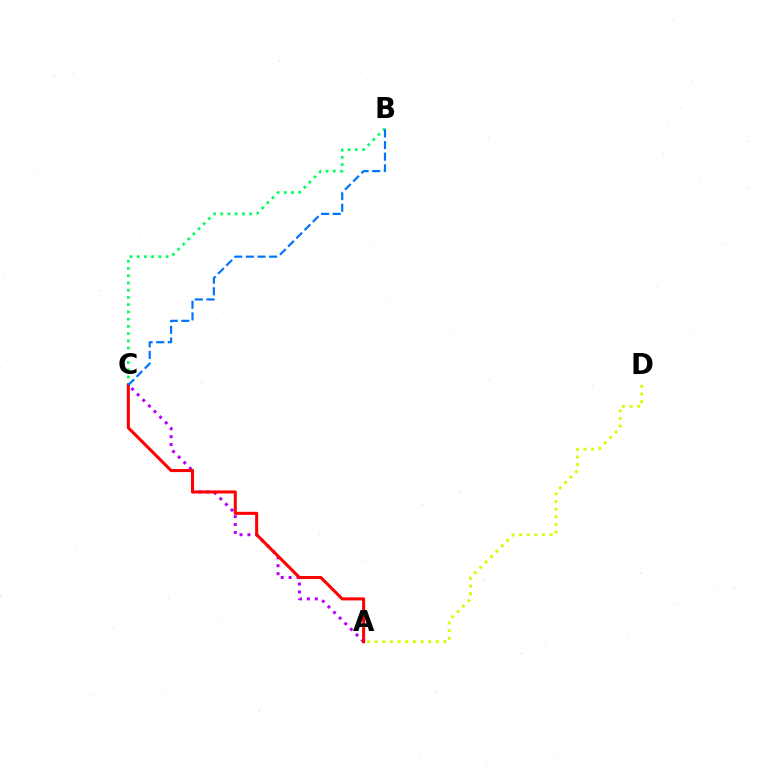{('A', 'C'): [{'color': '#b900ff', 'line_style': 'dotted', 'thickness': 2.16}, {'color': '#ff0000', 'line_style': 'solid', 'thickness': 2.2}], ('B', 'C'): [{'color': '#00ff5c', 'line_style': 'dotted', 'thickness': 1.97}, {'color': '#0074ff', 'line_style': 'dashed', 'thickness': 1.58}], ('A', 'D'): [{'color': '#d1ff00', 'line_style': 'dotted', 'thickness': 2.07}]}